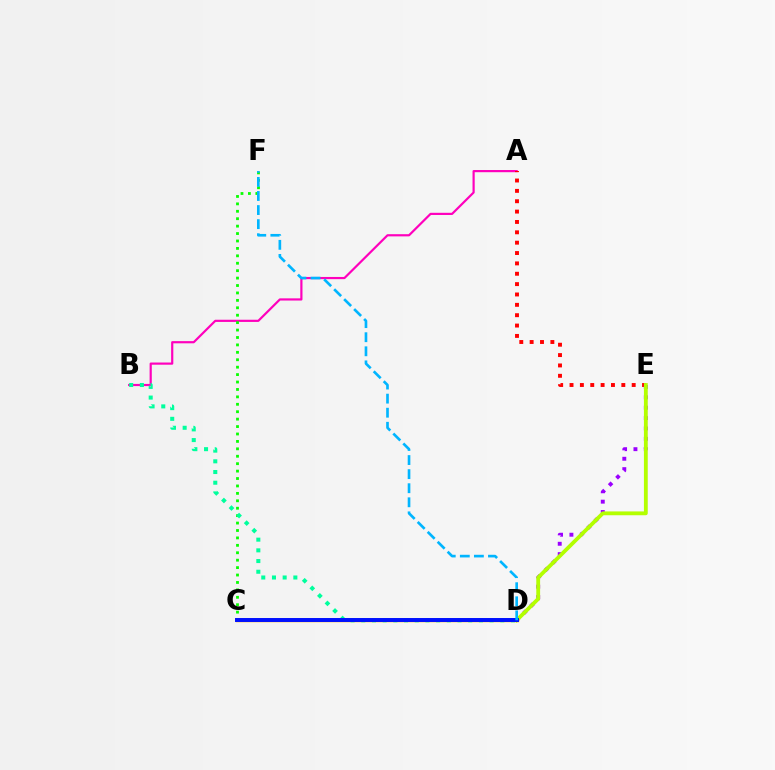{('A', 'B'): [{'color': '#ff00bd', 'line_style': 'solid', 'thickness': 1.57}], ('A', 'E'): [{'color': '#ff0000', 'line_style': 'dotted', 'thickness': 2.81}], ('D', 'E'): [{'color': '#9b00ff', 'line_style': 'dotted', 'thickness': 2.82}, {'color': '#b3ff00', 'line_style': 'solid', 'thickness': 2.74}], ('C', 'F'): [{'color': '#08ff00', 'line_style': 'dotted', 'thickness': 2.02}], ('C', 'D'): [{'color': '#ffa500', 'line_style': 'solid', 'thickness': 2.49}, {'color': '#0010ff', 'line_style': 'solid', 'thickness': 2.85}], ('B', 'D'): [{'color': '#00ff9d', 'line_style': 'dotted', 'thickness': 2.91}], ('D', 'F'): [{'color': '#00b5ff', 'line_style': 'dashed', 'thickness': 1.91}]}